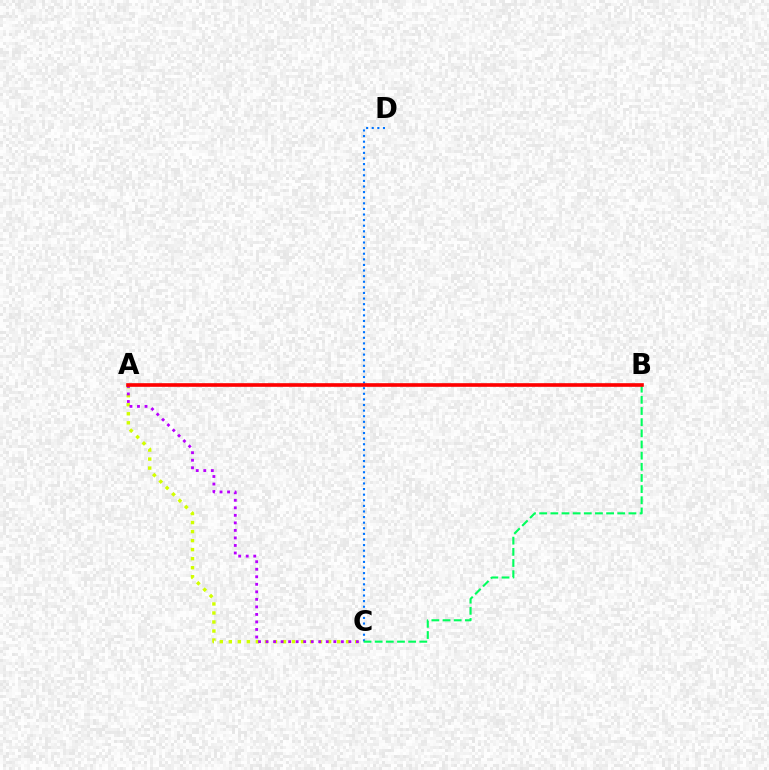{('C', 'D'): [{'color': '#0074ff', 'line_style': 'dotted', 'thickness': 1.52}], ('A', 'C'): [{'color': '#d1ff00', 'line_style': 'dotted', 'thickness': 2.45}, {'color': '#b900ff', 'line_style': 'dotted', 'thickness': 2.05}], ('B', 'C'): [{'color': '#00ff5c', 'line_style': 'dashed', 'thickness': 1.52}], ('A', 'B'): [{'color': '#ff0000', 'line_style': 'solid', 'thickness': 2.61}]}